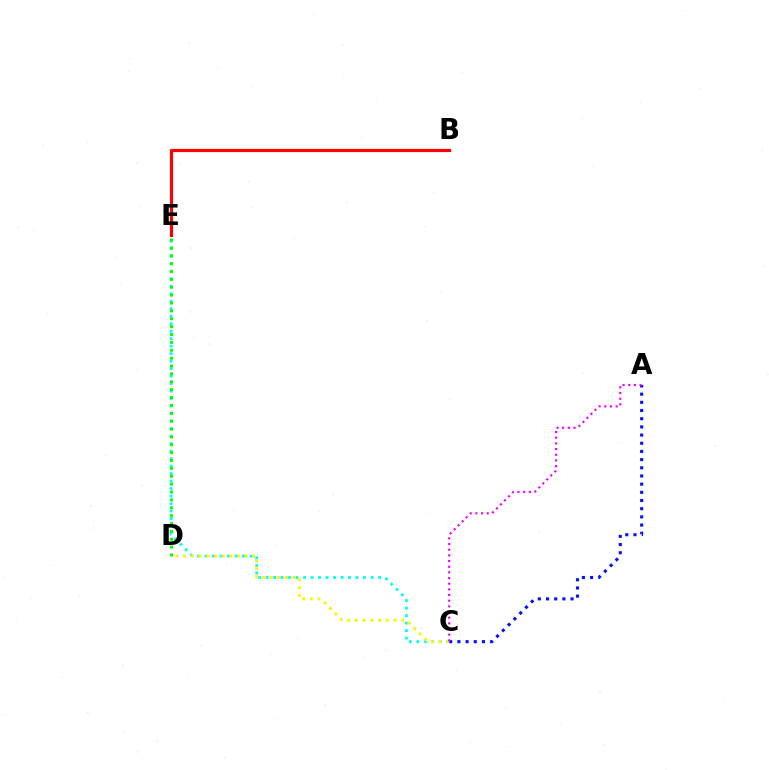{('C', 'E'): [{'color': '#00fff6', 'line_style': 'dotted', 'thickness': 2.04}], ('A', 'C'): [{'color': '#0010ff', 'line_style': 'dotted', 'thickness': 2.22}, {'color': '#ee00ff', 'line_style': 'dotted', 'thickness': 1.54}], ('C', 'D'): [{'color': '#fcf500', 'line_style': 'dotted', 'thickness': 2.09}], ('D', 'E'): [{'color': '#08ff00', 'line_style': 'dotted', 'thickness': 2.14}], ('B', 'E'): [{'color': '#ff0000', 'line_style': 'solid', 'thickness': 2.28}]}